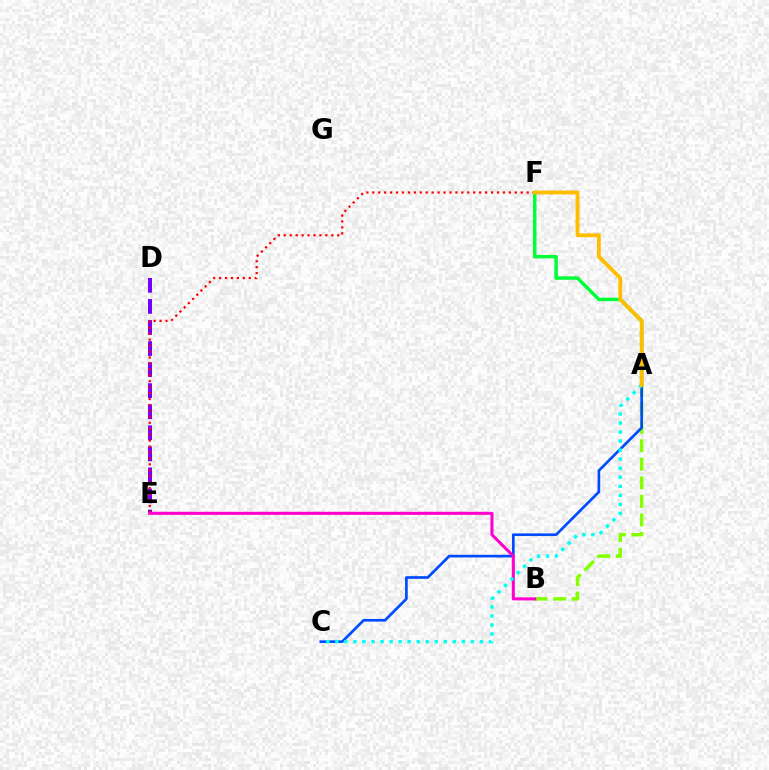{('D', 'E'): [{'color': '#7200ff', 'line_style': 'dashed', 'thickness': 2.86}], ('A', 'F'): [{'color': '#00ff39', 'line_style': 'solid', 'thickness': 2.5}, {'color': '#ffbd00', 'line_style': 'solid', 'thickness': 2.74}], ('A', 'B'): [{'color': '#84ff00', 'line_style': 'dashed', 'thickness': 2.52}], ('A', 'C'): [{'color': '#004bff', 'line_style': 'solid', 'thickness': 1.93}, {'color': '#00fff6', 'line_style': 'dotted', 'thickness': 2.46}], ('E', 'F'): [{'color': '#ff0000', 'line_style': 'dotted', 'thickness': 1.61}], ('B', 'E'): [{'color': '#ff00cf', 'line_style': 'solid', 'thickness': 2.21}]}